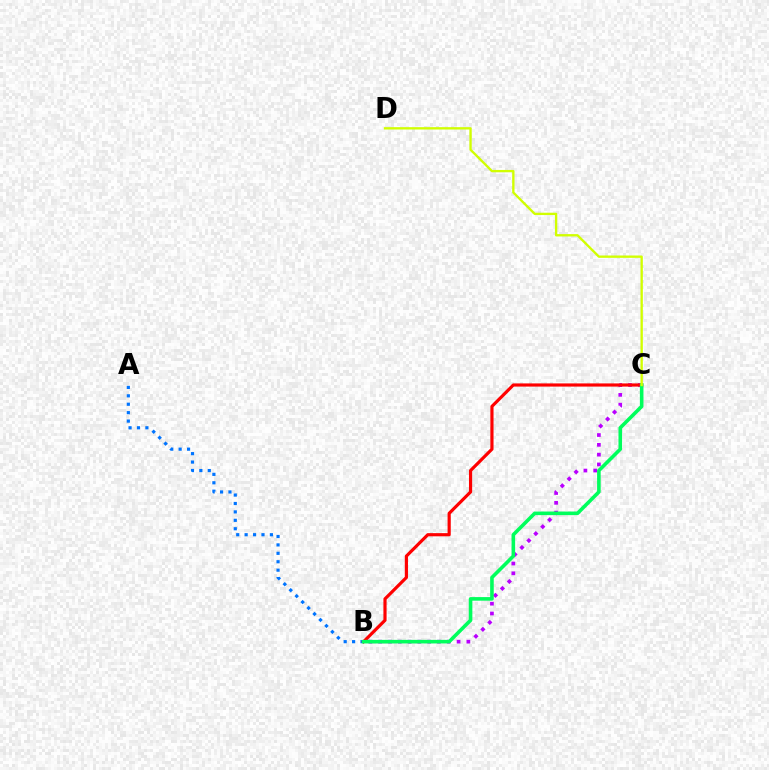{('B', 'C'): [{'color': '#b900ff', 'line_style': 'dotted', 'thickness': 2.66}, {'color': '#ff0000', 'line_style': 'solid', 'thickness': 2.28}, {'color': '#00ff5c', 'line_style': 'solid', 'thickness': 2.59}], ('A', 'B'): [{'color': '#0074ff', 'line_style': 'dotted', 'thickness': 2.29}], ('C', 'D'): [{'color': '#d1ff00', 'line_style': 'solid', 'thickness': 1.69}]}